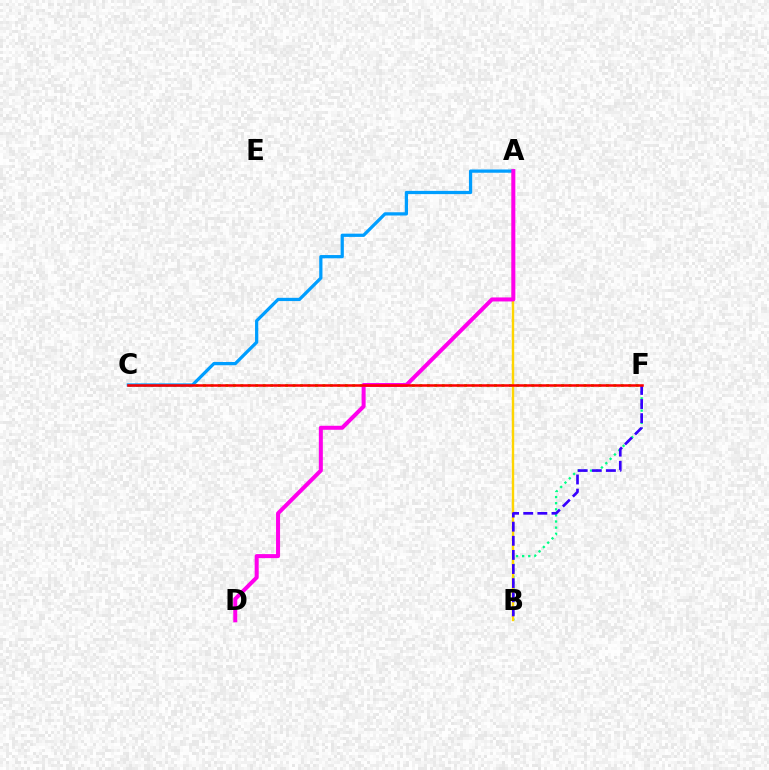{('B', 'F'): [{'color': '#00ff86', 'line_style': 'dotted', 'thickness': 1.66}, {'color': '#3700ff', 'line_style': 'dashed', 'thickness': 1.92}], ('A', 'B'): [{'color': '#ffd500', 'line_style': 'solid', 'thickness': 1.73}], ('C', 'F'): [{'color': '#4fff00', 'line_style': 'dotted', 'thickness': 2.03}, {'color': '#ff0000', 'line_style': 'solid', 'thickness': 1.84}], ('A', 'C'): [{'color': '#009eff', 'line_style': 'solid', 'thickness': 2.34}], ('A', 'D'): [{'color': '#ff00ed', 'line_style': 'solid', 'thickness': 2.89}]}